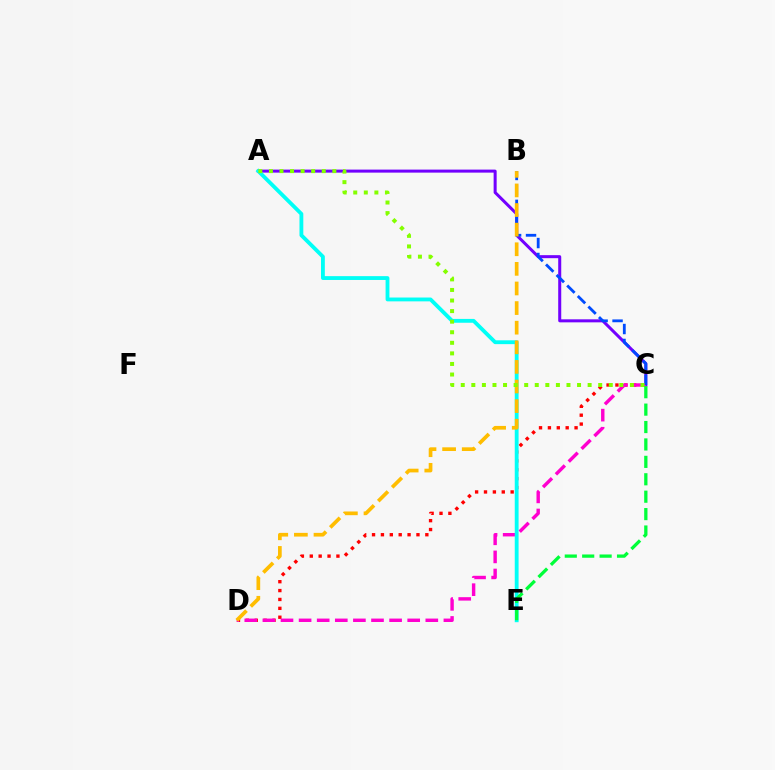{('C', 'D'): [{'color': '#ff0000', 'line_style': 'dotted', 'thickness': 2.41}, {'color': '#ff00cf', 'line_style': 'dashed', 'thickness': 2.46}], ('A', 'C'): [{'color': '#7200ff', 'line_style': 'solid', 'thickness': 2.18}, {'color': '#84ff00', 'line_style': 'dotted', 'thickness': 2.87}], ('A', 'E'): [{'color': '#00fff6', 'line_style': 'solid', 'thickness': 2.76}], ('B', 'C'): [{'color': '#004bff', 'line_style': 'dashed', 'thickness': 2.03}], ('B', 'D'): [{'color': '#ffbd00', 'line_style': 'dashed', 'thickness': 2.66}], ('C', 'E'): [{'color': '#00ff39', 'line_style': 'dashed', 'thickness': 2.37}]}